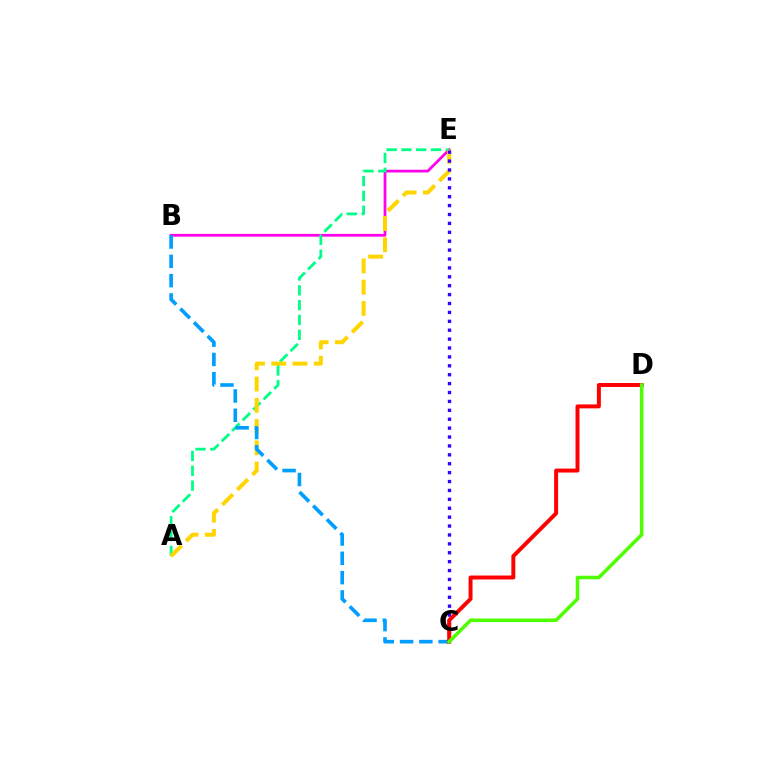{('B', 'E'): [{'color': '#ff00ed', 'line_style': 'solid', 'thickness': 1.97}], ('A', 'E'): [{'color': '#00ff86', 'line_style': 'dashed', 'thickness': 2.02}, {'color': '#ffd500', 'line_style': 'dashed', 'thickness': 2.89}], ('B', 'C'): [{'color': '#009eff', 'line_style': 'dashed', 'thickness': 2.62}], ('C', 'E'): [{'color': '#3700ff', 'line_style': 'dotted', 'thickness': 2.42}], ('C', 'D'): [{'color': '#ff0000', 'line_style': 'solid', 'thickness': 2.85}, {'color': '#4fff00', 'line_style': 'solid', 'thickness': 2.55}]}